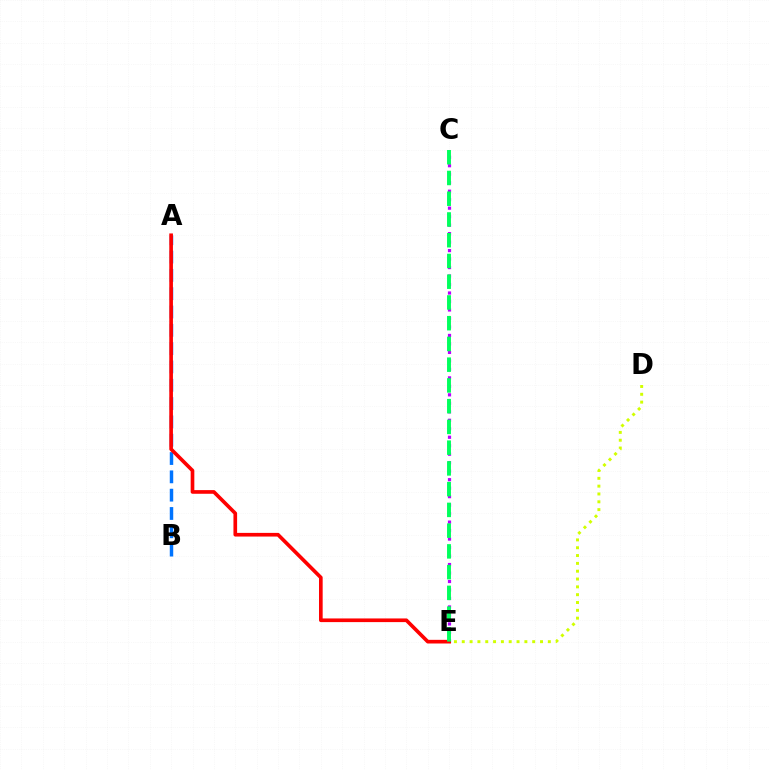{('A', 'B'): [{'color': '#0074ff', 'line_style': 'dashed', 'thickness': 2.49}], ('C', 'E'): [{'color': '#b900ff', 'line_style': 'dotted', 'thickness': 2.31}, {'color': '#00ff5c', 'line_style': 'dashed', 'thickness': 2.82}], ('A', 'E'): [{'color': '#ff0000', 'line_style': 'solid', 'thickness': 2.64}], ('D', 'E'): [{'color': '#d1ff00', 'line_style': 'dotted', 'thickness': 2.13}]}